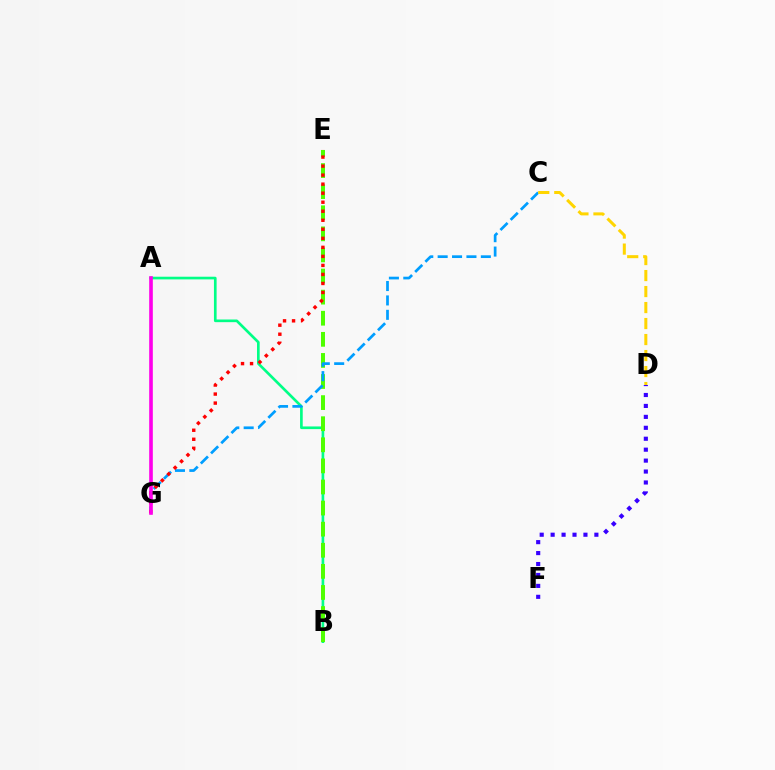{('A', 'B'): [{'color': '#00ff86', 'line_style': 'solid', 'thickness': 1.92}], ('B', 'E'): [{'color': '#4fff00', 'line_style': 'dashed', 'thickness': 2.87}], ('D', 'F'): [{'color': '#3700ff', 'line_style': 'dotted', 'thickness': 2.97}], ('C', 'G'): [{'color': '#009eff', 'line_style': 'dashed', 'thickness': 1.96}], ('C', 'D'): [{'color': '#ffd500', 'line_style': 'dashed', 'thickness': 2.17}], ('E', 'G'): [{'color': '#ff0000', 'line_style': 'dotted', 'thickness': 2.45}], ('A', 'G'): [{'color': '#ff00ed', 'line_style': 'solid', 'thickness': 2.62}]}